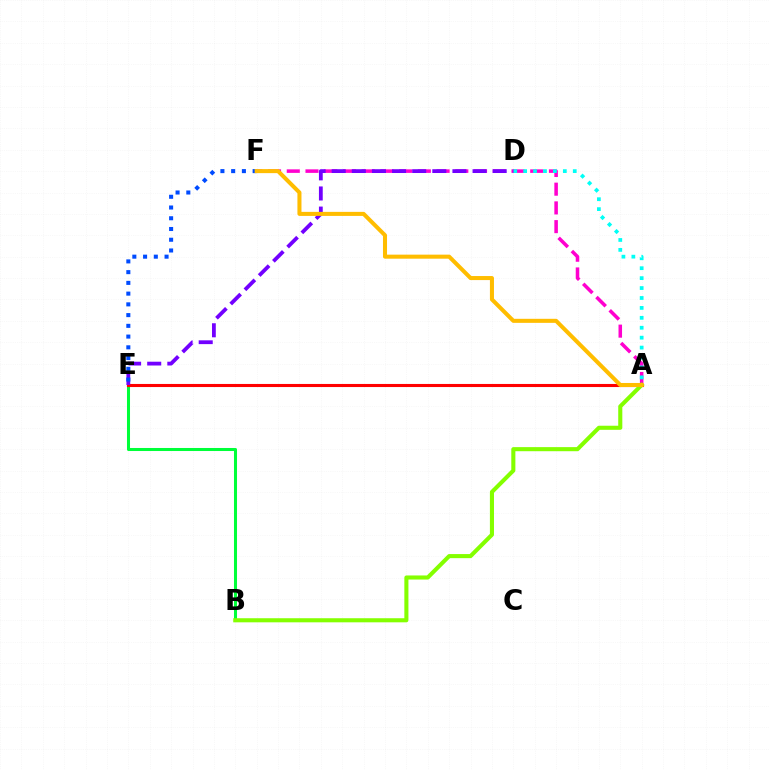{('B', 'E'): [{'color': '#00ff39', 'line_style': 'solid', 'thickness': 2.19}], ('A', 'E'): [{'color': '#ff0000', 'line_style': 'solid', 'thickness': 2.22}], ('A', 'F'): [{'color': '#ff00cf', 'line_style': 'dashed', 'thickness': 2.54}, {'color': '#ffbd00', 'line_style': 'solid', 'thickness': 2.91}], ('A', 'D'): [{'color': '#00fff6', 'line_style': 'dotted', 'thickness': 2.7}], ('A', 'B'): [{'color': '#84ff00', 'line_style': 'solid', 'thickness': 2.94}], ('D', 'E'): [{'color': '#7200ff', 'line_style': 'dashed', 'thickness': 2.73}], ('E', 'F'): [{'color': '#004bff', 'line_style': 'dotted', 'thickness': 2.92}]}